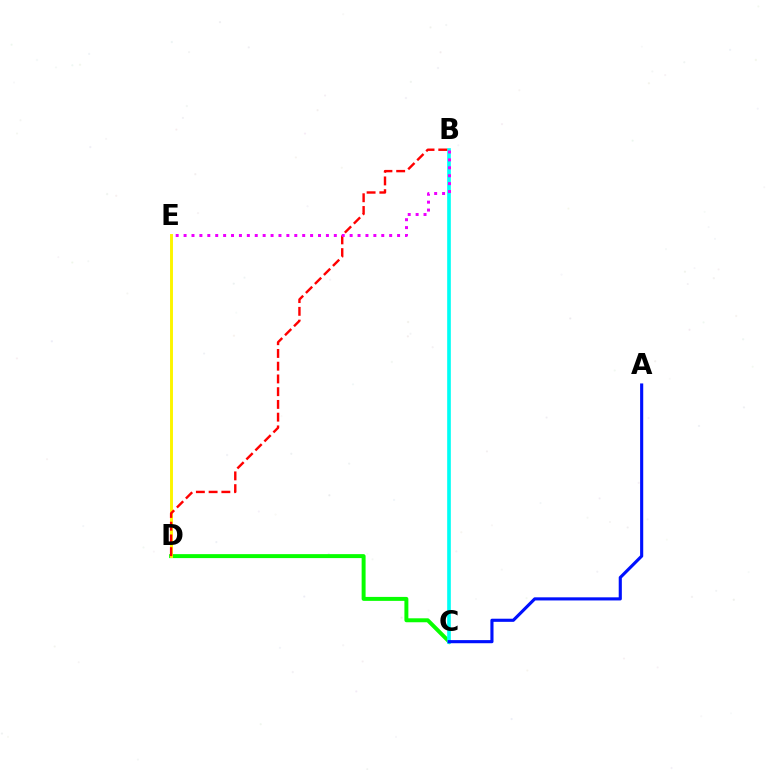{('C', 'D'): [{'color': '#08ff00', 'line_style': 'solid', 'thickness': 2.85}], ('D', 'E'): [{'color': '#fcf500', 'line_style': 'solid', 'thickness': 2.11}], ('B', 'C'): [{'color': '#00fff6', 'line_style': 'solid', 'thickness': 2.64}], ('B', 'D'): [{'color': '#ff0000', 'line_style': 'dashed', 'thickness': 1.73}], ('B', 'E'): [{'color': '#ee00ff', 'line_style': 'dotted', 'thickness': 2.15}], ('A', 'C'): [{'color': '#0010ff', 'line_style': 'solid', 'thickness': 2.25}]}